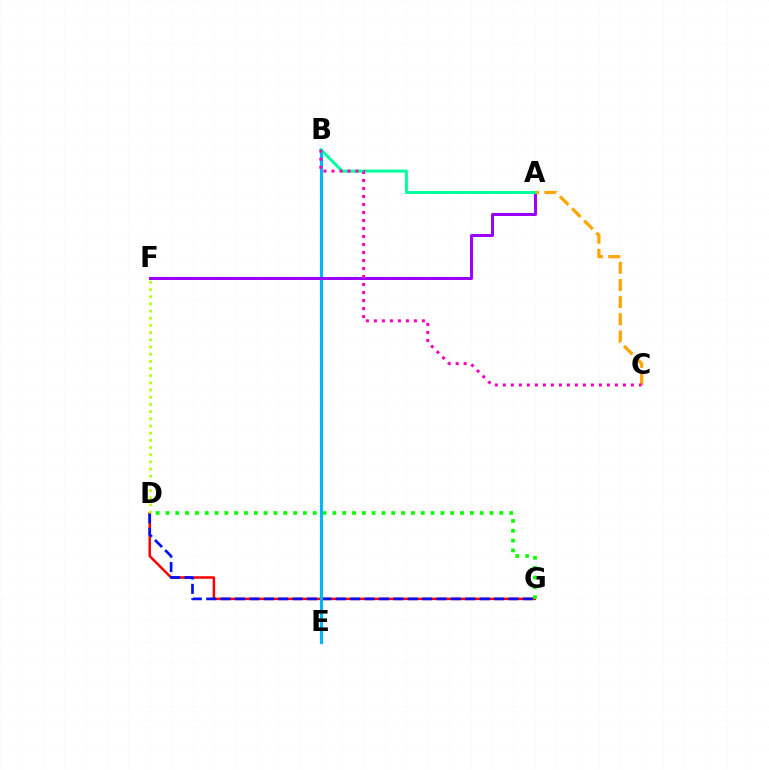{('D', 'G'): [{'color': '#ff0000', 'line_style': 'solid', 'thickness': 1.8}, {'color': '#08ff00', 'line_style': 'dotted', 'thickness': 2.67}, {'color': '#0010ff', 'line_style': 'dashed', 'thickness': 1.96}], ('B', 'E'): [{'color': '#00b5ff', 'line_style': 'solid', 'thickness': 2.27}], ('D', 'F'): [{'color': '#b3ff00', 'line_style': 'dotted', 'thickness': 1.95}], ('A', 'F'): [{'color': '#9b00ff', 'line_style': 'solid', 'thickness': 2.15}], ('A', 'C'): [{'color': '#ffa500', 'line_style': 'dashed', 'thickness': 2.33}], ('A', 'B'): [{'color': '#00ff9d', 'line_style': 'solid', 'thickness': 2.13}], ('B', 'C'): [{'color': '#ff00bd', 'line_style': 'dotted', 'thickness': 2.17}]}